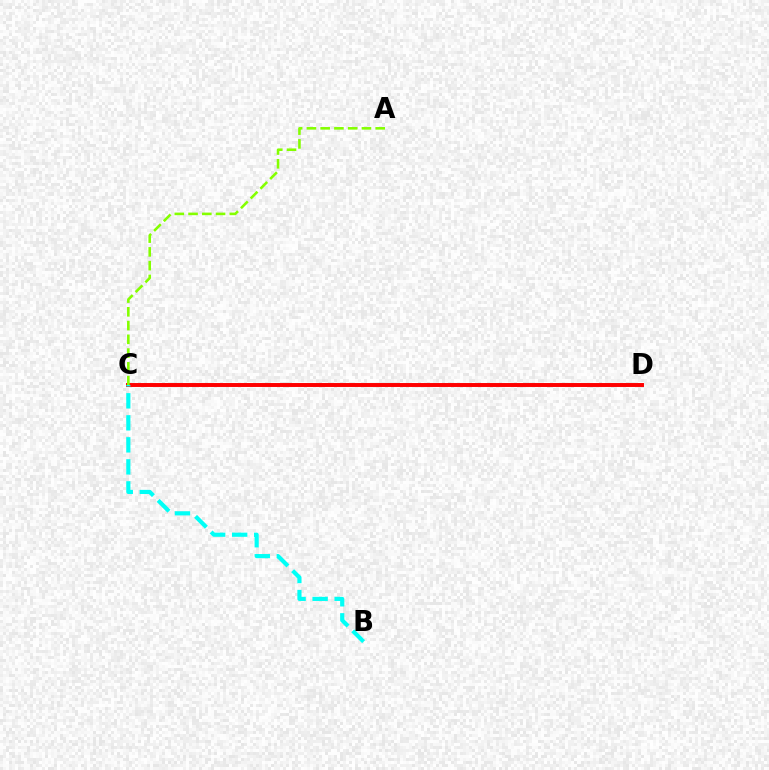{('C', 'D'): [{'color': '#7200ff', 'line_style': 'dotted', 'thickness': 1.52}, {'color': '#ff0000', 'line_style': 'solid', 'thickness': 2.83}], ('A', 'C'): [{'color': '#84ff00', 'line_style': 'dashed', 'thickness': 1.87}], ('B', 'C'): [{'color': '#00fff6', 'line_style': 'dashed', 'thickness': 2.99}]}